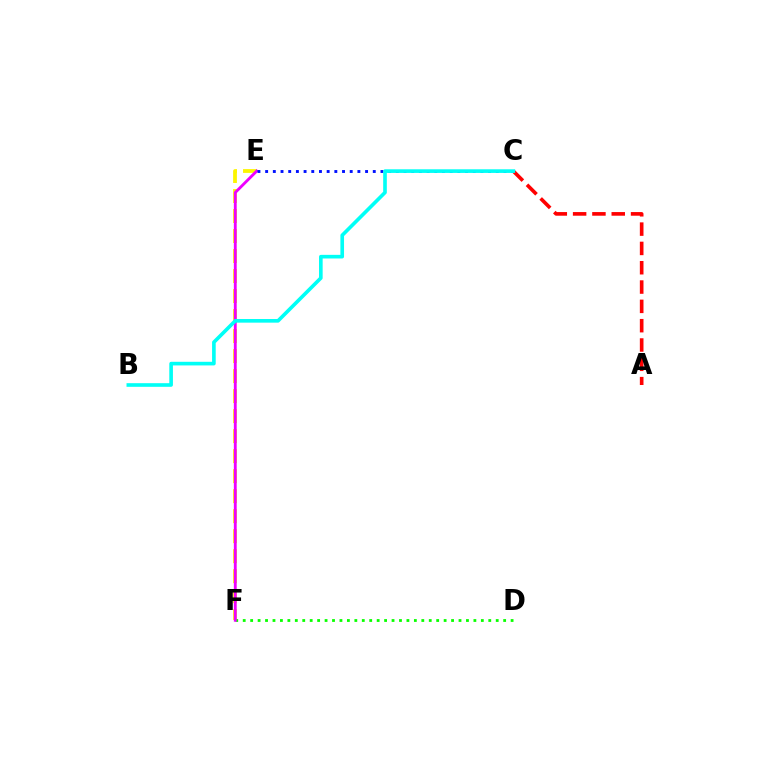{('E', 'F'): [{'color': '#fcf500', 'line_style': 'dashed', 'thickness': 2.72}, {'color': '#ee00ff', 'line_style': 'solid', 'thickness': 2.05}], ('A', 'C'): [{'color': '#ff0000', 'line_style': 'dashed', 'thickness': 2.62}], ('D', 'F'): [{'color': '#08ff00', 'line_style': 'dotted', 'thickness': 2.02}], ('C', 'E'): [{'color': '#0010ff', 'line_style': 'dotted', 'thickness': 2.09}], ('B', 'C'): [{'color': '#00fff6', 'line_style': 'solid', 'thickness': 2.62}]}